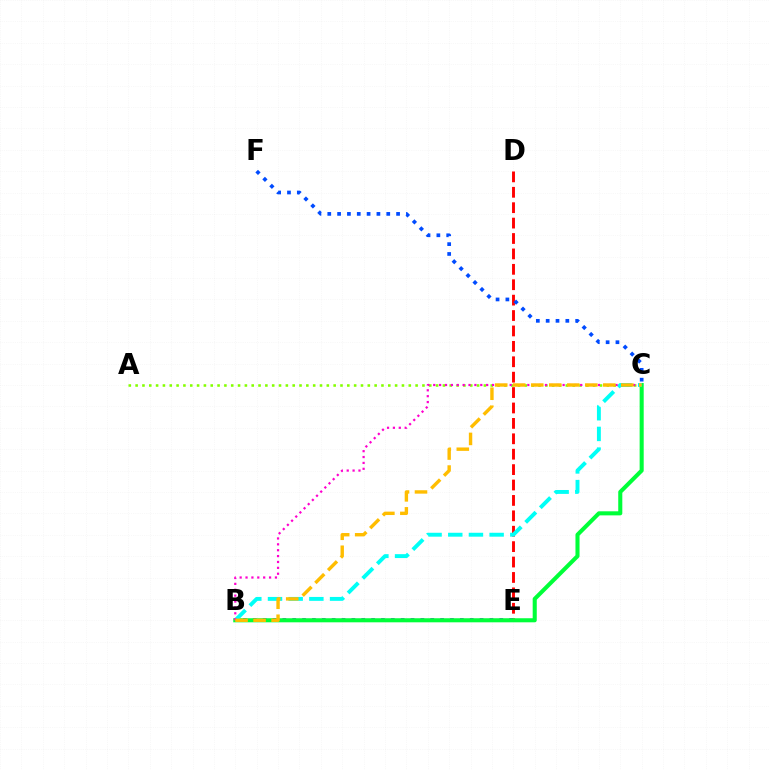{('D', 'E'): [{'color': '#ff0000', 'line_style': 'dashed', 'thickness': 2.09}], ('B', 'E'): [{'color': '#7200ff', 'line_style': 'dotted', 'thickness': 2.68}], ('A', 'C'): [{'color': '#84ff00', 'line_style': 'dotted', 'thickness': 1.86}], ('C', 'F'): [{'color': '#004bff', 'line_style': 'dotted', 'thickness': 2.67}], ('B', 'C'): [{'color': '#00ff39', 'line_style': 'solid', 'thickness': 2.93}, {'color': '#00fff6', 'line_style': 'dashed', 'thickness': 2.81}, {'color': '#ff00cf', 'line_style': 'dotted', 'thickness': 1.6}, {'color': '#ffbd00', 'line_style': 'dashed', 'thickness': 2.45}]}